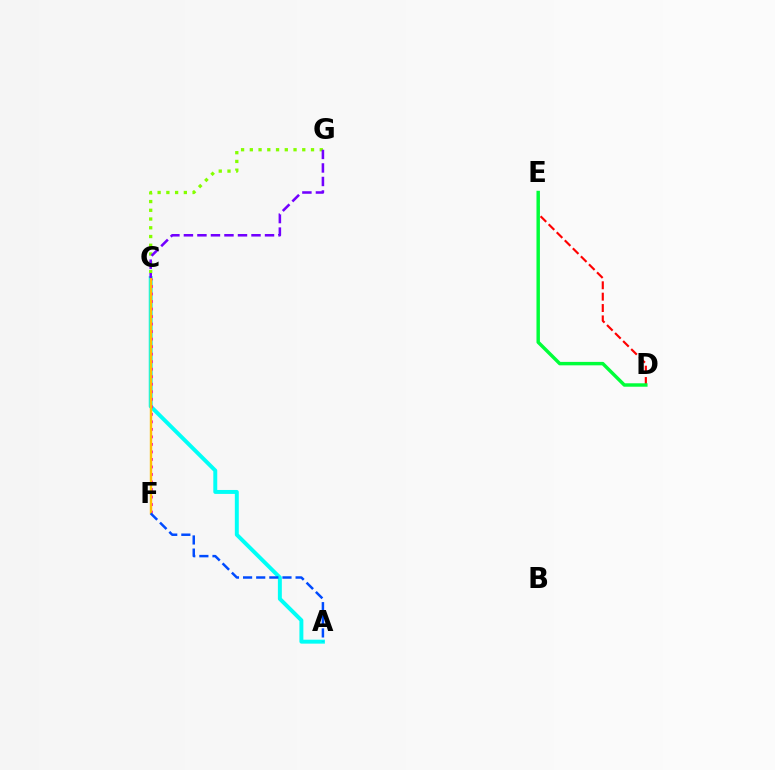{('A', 'C'): [{'color': '#00fff6', 'line_style': 'solid', 'thickness': 2.84}], ('C', 'F'): [{'color': '#ff00cf', 'line_style': 'dotted', 'thickness': 2.04}, {'color': '#ffbd00', 'line_style': 'solid', 'thickness': 1.72}], ('C', 'G'): [{'color': '#84ff00', 'line_style': 'dotted', 'thickness': 2.38}, {'color': '#7200ff', 'line_style': 'dashed', 'thickness': 1.84}], ('D', 'E'): [{'color': '#ff0000', 'line_style': 'dashed', 'thickness': 1.54}, {'color': '#00ff39', 'line_style': 'solid', 'thickness': 2.48}], ('A', 'F'): [{'color': '#004bff', 'line_style': 'dashed', 'thickness': 1.78}]}